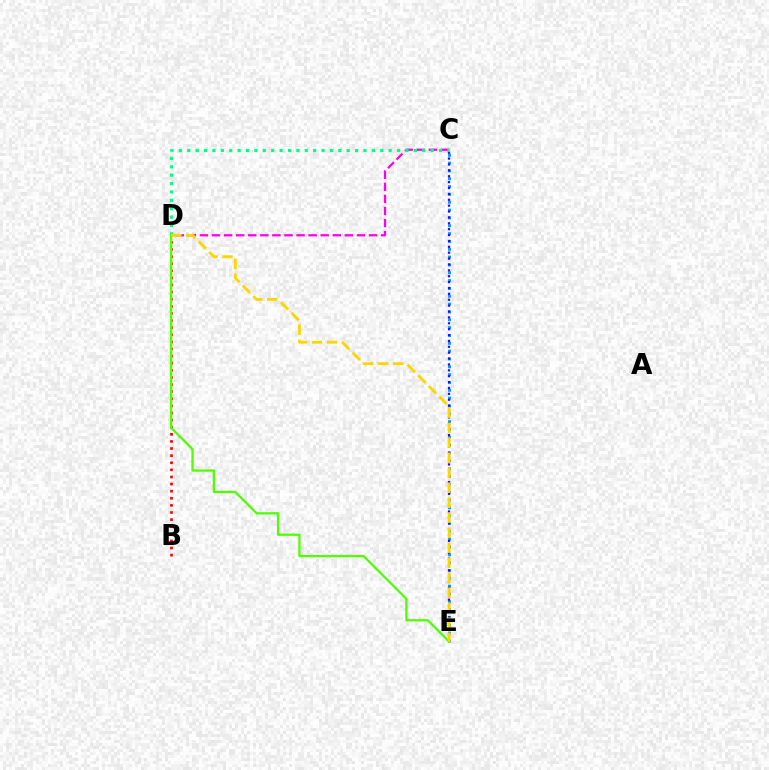{('C', 'D'): [{'color': '#ff00ed', 'line_style': 'dashed', 'thickness': 1.64}, {'color': '#00ff86', 'line_style': 'dotted', 'thickness': 2.28}], ('C', 'E'): [{'color': '#009eff', 'line_style': 'dotted', 'thickness': 2.13}, {'color': '#3700ff', 'line_style': 'dotted', 'thickness': 1.6}], ('B', 'D'): [{'color': '#ff0000', 'line_style': 'dotted', 'thickness': 1.93}], ('D', 'E'): [{'color': '#4fff00', 'line_style': 'solid', 'thickness': 1.63}, {'color': '#ffd500', 'line_style': 'dashed', 'thickness': 2.04}]}